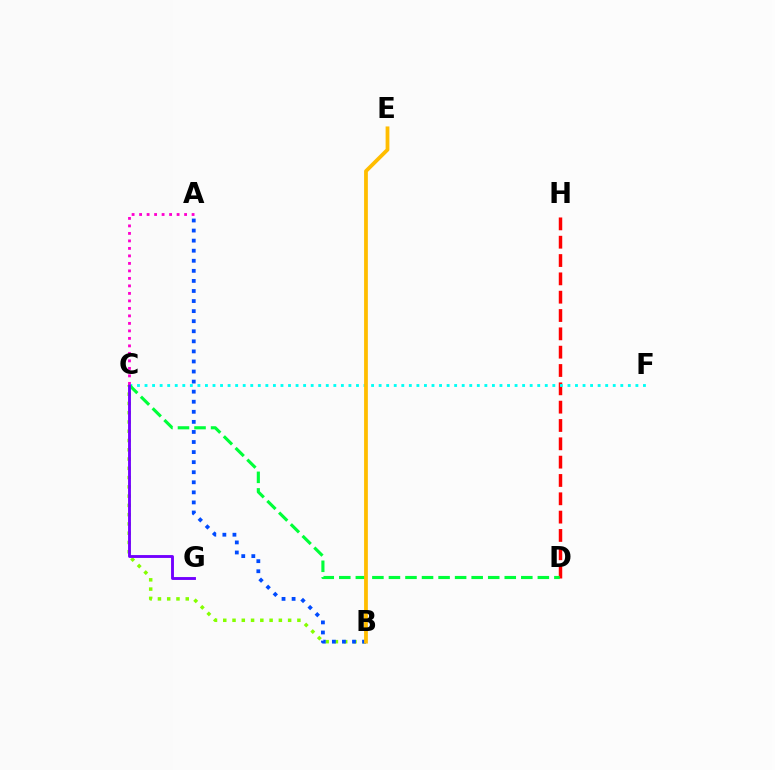{('D', 'H'): [{'color': '#ff0000', 'line_style': 'dashed', 'thickness': 2.49}], ('B', 'C'): [{'color': '#84ff00', 'line_style': 'dotted', 'thickness': 2.52}], ('C', 'F'): [{'color': '#00fff6', 'line_style': 'dotted', 'thickness': 2.05}], ('C', 'D'): [{'color': '#00ff39', 'line_style': 'dashed', 'thickness': 2.25}], ('A', 'B'): [{'color': '#004bff', 'line_style': 'dotted', 'thickness': 2.74}], ('C', 'G'): [{'color': '#7200ff', 'line_style': 'solid', 'thickness': 2.07}], ('B', 'E'): [{'color': '#ffbd00', 'line_style': 'solid', 'thickness': 2.72}], ('A', 'C'): [{'color': '#ff00cf', 'line_style': 'dotted', 'thickness': 2.04}]}